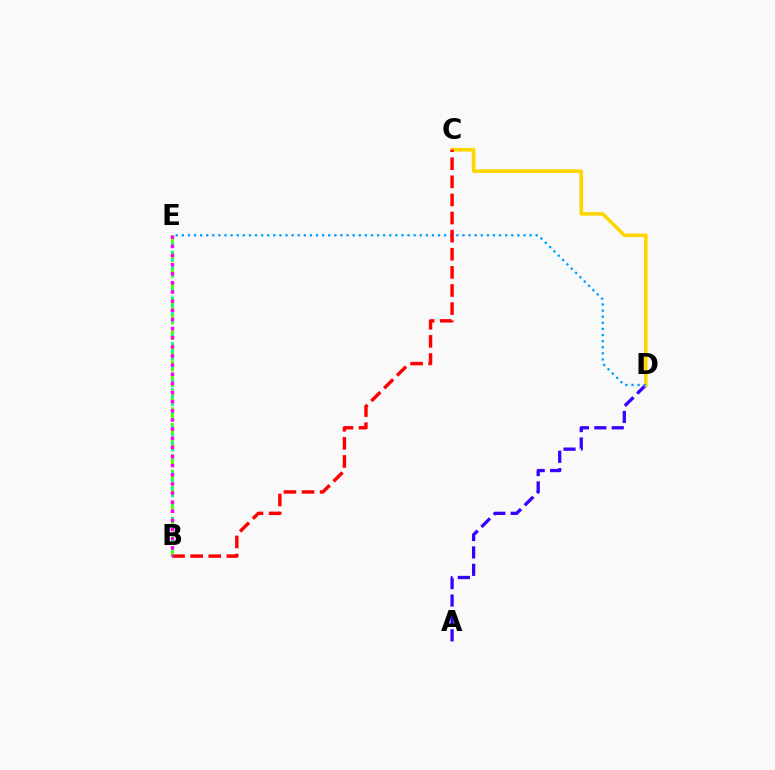{('A', 'D'): [{'color': '#3700ff', 'line_style': 'dashed', 'thickness': 2.36}], ('B', 'E'): [{'color': '#4fff00', 'line_style': 'dashed', 'thickness': 2.12}, {'color': '#00ff86', 'line_style': 'dotted', 'thickness': 2.07}, {'color': '#ff00ed', 'line_style': 'dotted', 'thickness': 2.48}], ('C', 'D'): [{'color': '#ffd500', 'line_style': 'solid', 'thickness': 2.56}], ('D', 'E'): [{'color': '#009eff', 'line_style': 'dotted', 'thickness': 1.66}], ('B', 'C'): [{'color': '#ff0000', 'line_style': 'dashed', 'thickness': 2.46}]}